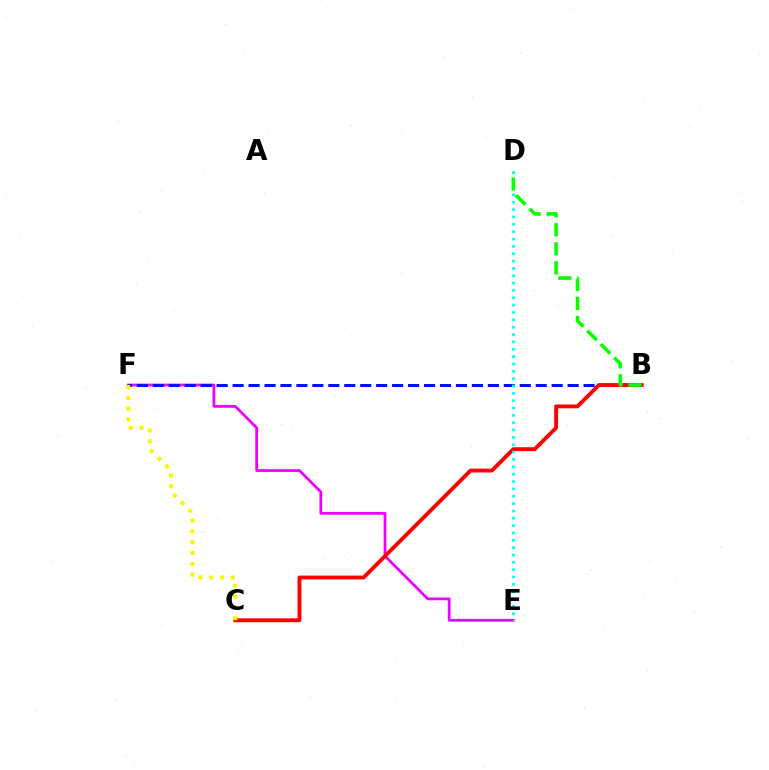{('E', 'F'): [{'color': '#ee00ff', 'line_style': 'solid', 'thickness': 1.98}], ('B', 'F'): [{'color': '#0010ff', 'line_style': 'dashed', 'thickness': 2.17}], ('B', 'C'): [{'color': '#ff0000', 'line_style': 'solid', 'thickness': 2.78}], ('C', 'F'): [{'color': '#fcf500', 'line_style': 'dotted', 'thickness': 2.93}], ('D', 'E'): [{'color': '#00fff6', 'line_style': 'dotted', 'thickness': 2.0}], ('B', 'D'): [{'color': '#08ff00', 'line_style': 'dashed', 'thickness': 2.58}]}